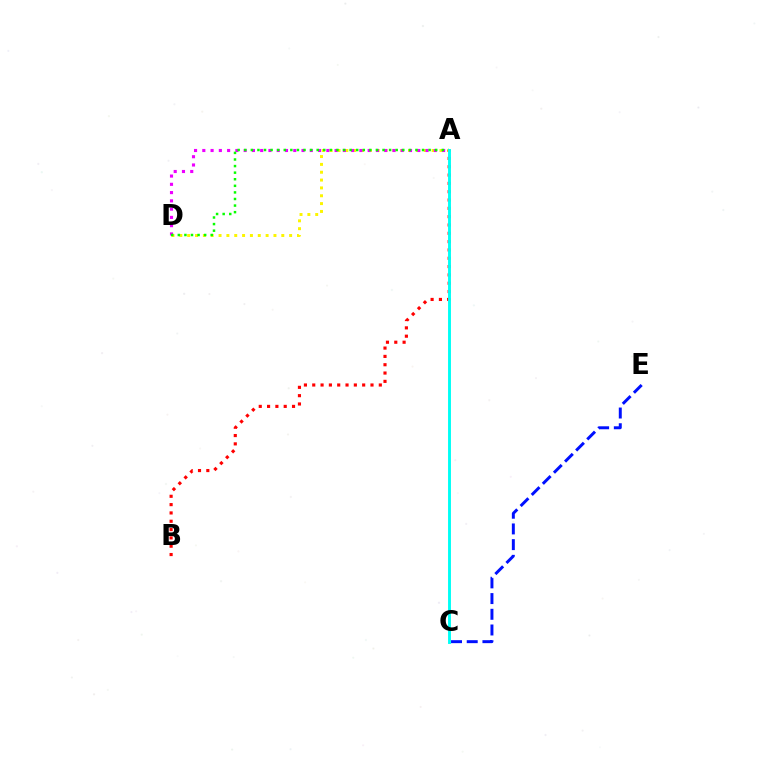{('A', 'D'): [{'color': '#fcf500', 'line_style': 'dotted', 'thickness': 2.13}, {'color': '#ee00ff', 'line_style': 'dotted', 'thickness': 2.25}, {'color': '#08ff00', 'line_style': 'dotted', 'thickness': 1.79}], ('A', 'B'): [{'color': '#ff0000', 'line_style': 'dotted', 'thickness': 2.26}], ('C', 'E'): [{'color': '#0010ff', 'line_style': 'dashed', 'thickness': 2.13}], ('A', 'C'): [{'color': '#00fff6', 'line_style': 'solid', 'thickness': 2.09}]}